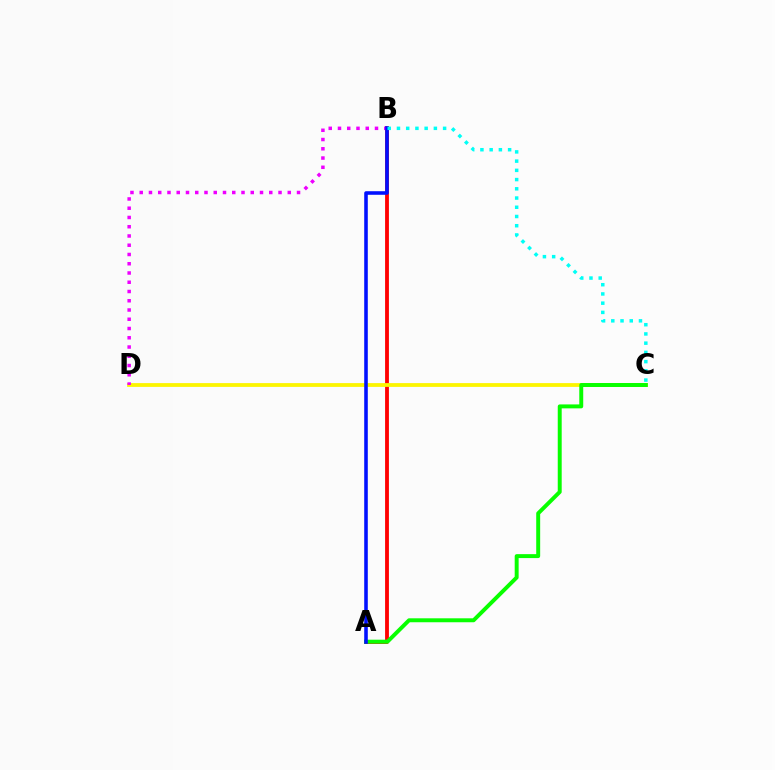{('A', 'B'): [{'color': '#ff0000', 'line_style': 'solid', 'thickness': 2.76}, {'color': '#0010ff', 'line_style': 'solid', 'thickness': 2.57}], ('C', 'D'): [{'color': '#fcf500', 'line_style': 'solid', 'thickness': 2.73}], ('A', 'C'): [{'color': '#08ff00', 'line_style': 'solid', 'thickness': 2.84}], ('B', 'D'): [{'color': '#ee00ff', 'line_style': 'dotted', 'thickness': 2.51}], ('B', 'C'): [{'color': '#00fff6', 'line_style': 'dotted', 'thickness': 2.51}]}